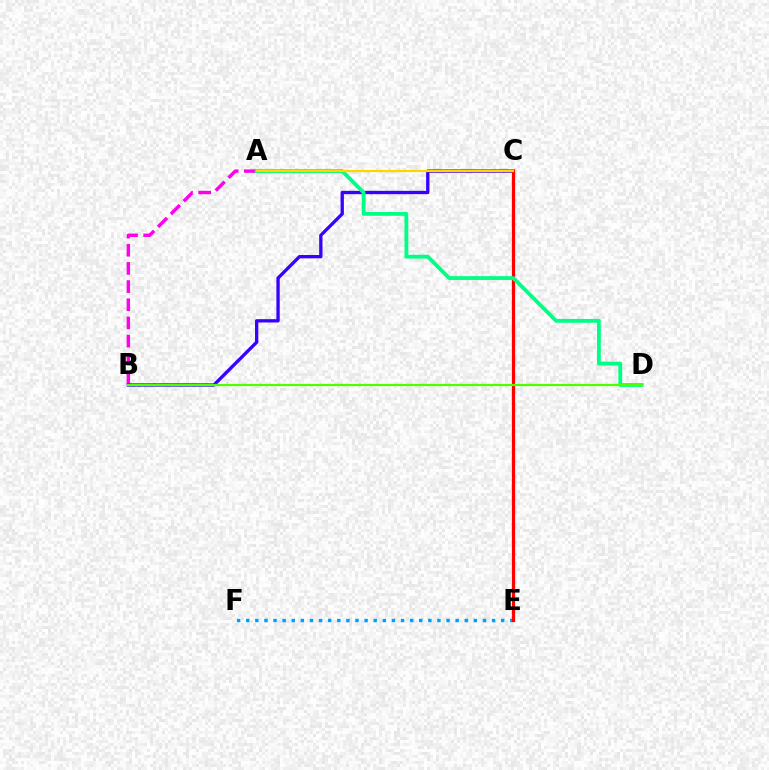{('E', 'F'): [{'color': '#009eff', 'line_style': 'dotted', 'thickness': 2.47}], ('A', 'B'): [{'color': '#ff00ed', 'line_style': 'dashed', 'thickness': 2.47}], ('B', 'C'): [{'color': '#3700ff', 'line_style': 'solid', 'thickness': 2.39}], ('C', 'E'): [{'color': '#ff0000', 'line_style': 'solid', 'thickness': 2.32}], ('A', 'D'): [{'color': '#00ff86', 'line_style': 'solid', 'thickness': 2.76}], ('B', 'D'): [{'color': '#4fff00', 'line_style': 'solid', 'thickness': 1.6}], ('A', 'C'): [{'color': '#ffd500', 'line_style': 'solid', 'thickness': 1.6}]}